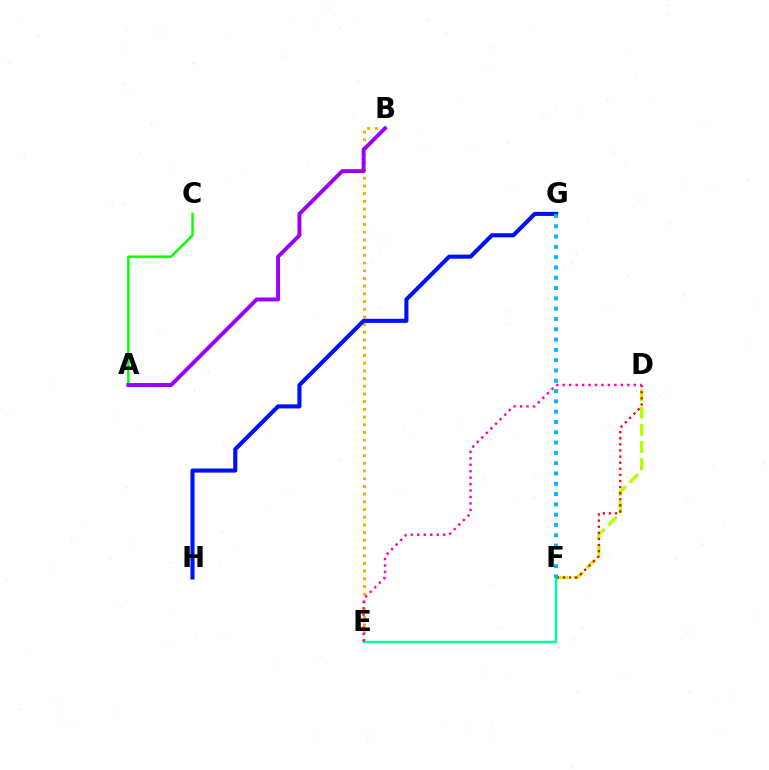{('B', 'E'): [{'color': '#ffa500', 'line_style': 'dotted', 'thickness': 2.09}], ('A', 'C'): [{'color': '#08ff00', 'line_style': 'solid', 'thickness': 1.77}], ('D', 'F'): [{'color': '#b3ff00', 'line_style': 'dashed', 'thickness': 2.34}, {'color': '#ff0000', 'line_style': 'dotted', 'thickness': 1.66}], ('E', 'F'): [{'color': '#00ff9d', 'line_style': 'solid', 'thickness': 1.76}], ('G', 'H'): [{'color': '#0010ff', 'line_style': 'solid', 'thickness': 2.94}], ('D', 'E'): [{'color': '#ff00bd', 'line_style': 'dotted', 'thickness': 1.75}], ('A', 'B'): [{'color': '#9b00ff', 'line_style': 'solid', 'thickness': 2.82}], ('F', 'G'): [{'color': '#00b5ff', 'line_style': 'dotted', 'thickness': 2.8}]}